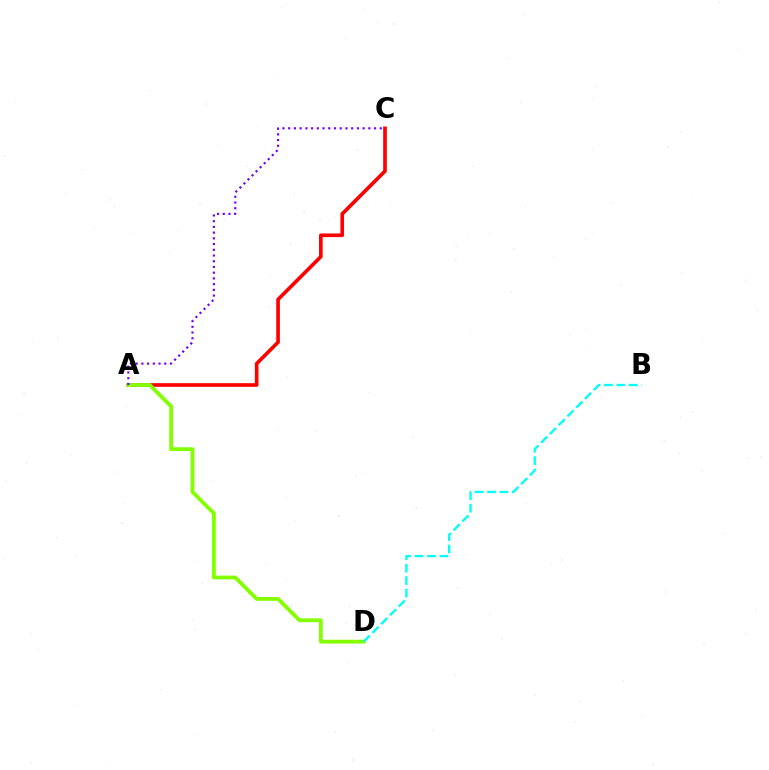{('A', 'C'): [{'color': '#ff0000', 'line_style': 'solid', 'thickness': 2.63}, {'color': '#7200ff', 'line_style': 'dotted', 'thickness': 1.56}], ('A', 'D'): [{'color': '#84ff00', 'line_style': 'solid', 'thickness': 2.75}], ('B', 'D'): [{'color': '#00fff6', 'line_style': 'dashed', 'thickness': 1.69}]}